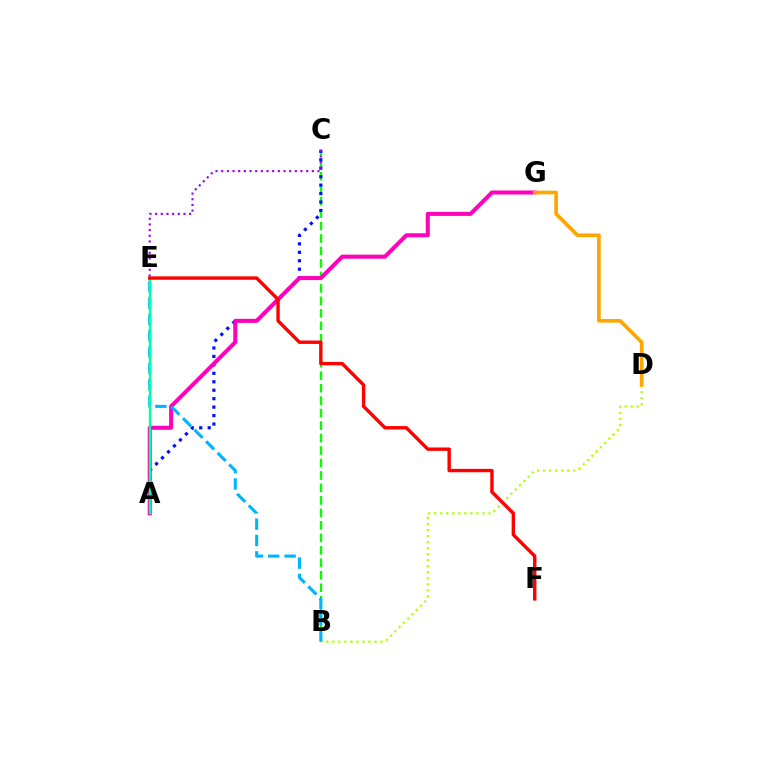{('B', 'C'): [{'color': '#08ff00', 'line_style': 'dashed', 'thickness': 1.69}], ('A', 'C'): [{'color': '#0010ff', 'line_style': 'dotted', 'thickness': 2.3}], ('A', 'G'): [{'color': '#ff00bd', 'line_style': 'solid', 'thickness': 2.9}], ('B', 'D'): [{'color': '#b3ff00', 'line_style': 'dotted', 'thickness': 1.64}], ('D', 'G'): [{'color': '#ffa500', 'line_style': 'solid', 'thickness': 2.63}], ('C', 'E'): [{'color': '#9b00ff', 'line_style': 'dotted', 'thickness': 1.54}], ('B', 'E'): [{'color': '#00b5ff', 'line_style': 'dashed', 'thickness': 2.22}], ('A', 'E'): [{'color': '#00ff9d', 'line_style': 'solid', 'thickness': 1.73}], ('E', 'F'): [{'color': '#ff0000', 'line_style': 'solid', 'thickness': 2.44}]}